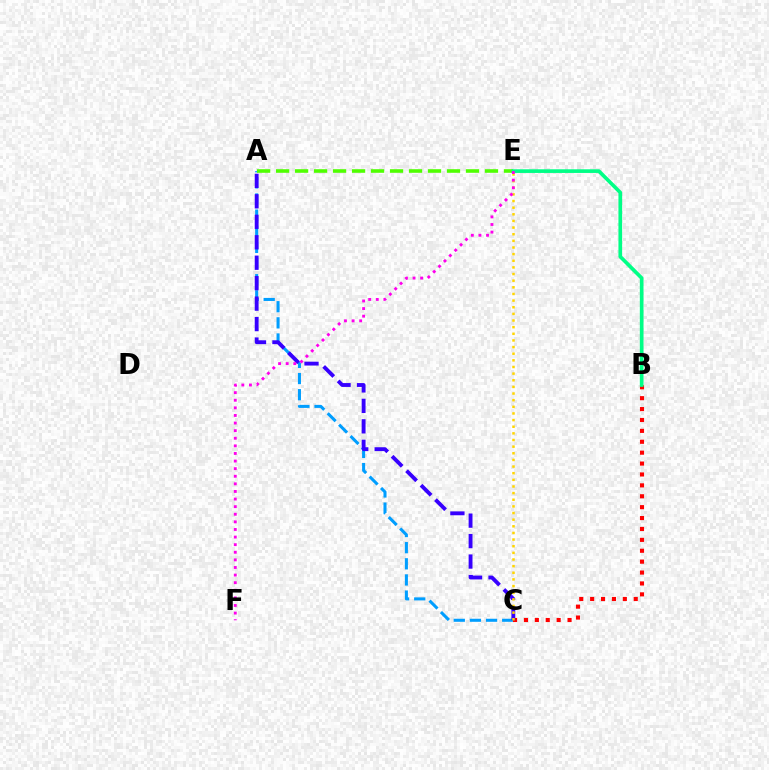{('A', 'C'): [{'color': '#009eff', 'line_style': 'dashed', 'thickness': 2.19}, {'color': '#3700ff', 'line_style': 'dashed', 'thickness': 2.78}], ('A', 'E'): [{'color': '#4fff00', 'line_style': 'dashed', 'thickness': 2.58}], ('B', 'C'): [{'color': '#ff0000', 'line_style': 'dotted', 'thickness': 2.96}], ('B', 'E'): [{'color': '#00ff86', 'line_style': 'solid', 'thickness': 2.64}], ('C', 'E'): [{'color': '#ffd500', 'line_style': 'dotted', 'thickness': 1.8}], ('E', 'F'): [{'color': '#ff00ed', 'line_style': 'dotted', 'thickness': 2.07}]}